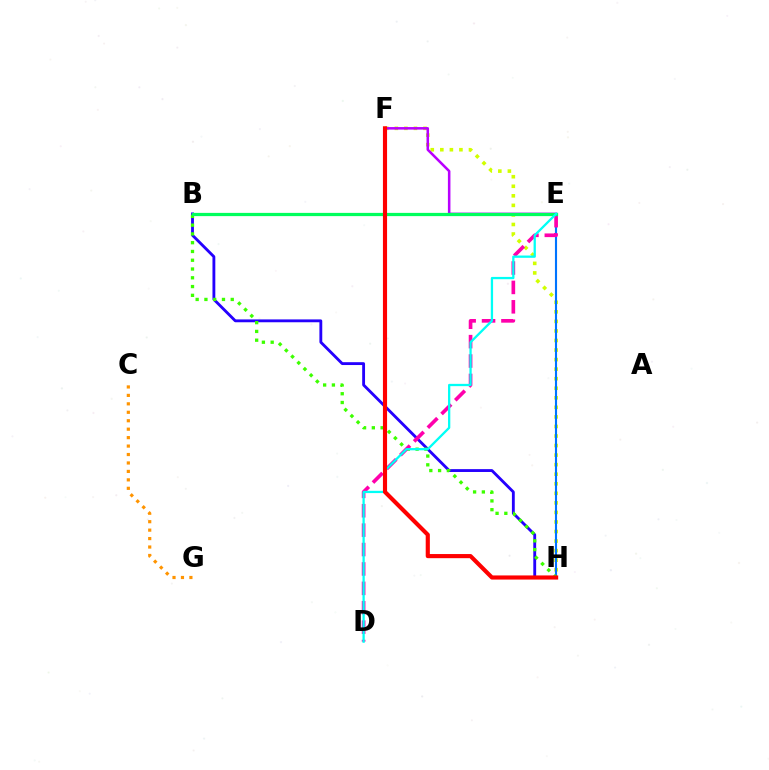{('F', 'H'): [{'color': '#d1ff00', 'line_style': 'dotted', 'thickness': 2.6}, {'color': '#ff0000', 'line_style': 'solid', 'thickness': 2.98}], ('E', 'F'): [{'color': '#b900ff', 'line_style': 'solid', 'thickness': 1.83}], ('E', 'H'): [{'color': '#0074ff', 'line_style': 'solid', 'thickness': 1.53}], ('B', 'H'): [{'color': '#2500ff', 'line_style': 'solid', 'thickness': 2.05}, {'color': '#3dff00', 'line_style': 'dotted', 'thickness': 2.38}], ('C', 'G'): [{'color': '#ff9400', 'line_style': 'dotted', 'thickness': 2.29}], ('D', 'E'): [{'color': '#ff00ac', 'line_style': 'dashed', 'thickness': 2.64}, {'color': '#00fff6', 'line_style': 'solid', 'thickness': 1.65}], ('B', 'E'): [{'color': '#00ff5c', 'line_style': 'solid', 'thickness': 2.33}]}